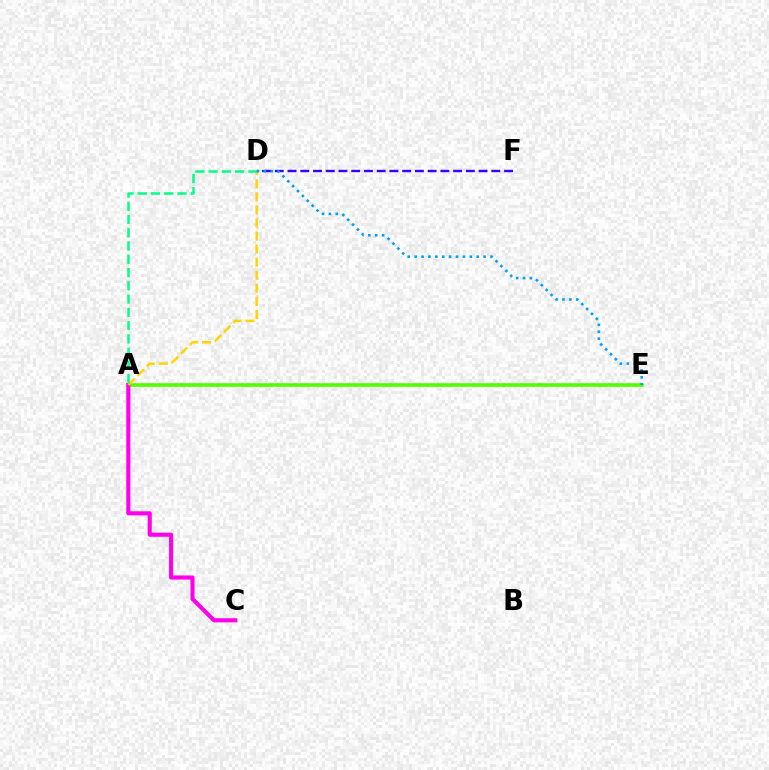{('A', 'E'): [{'color': '#ff0000', 'line_style': 'dotted', 'thickness': 1.62}, {'color': '#4fff00', 'line_style': 'solid', 'thickness': 2.57}], ('D', 'F'): [{'color': '#3700ff', 'line_style': 'dashed', 'thickness': 1.73}], ('A', 'C'): [{'color': '#ff00ed', 'line_style': 'solid', 'thickness': 2.97}], ('A', 'D'): [{'color': '#ffd500', 'line_style': 'dashed', 'thickness': 1.77}, {'color': '#00ff86', 'line_style': 'dashed', 'thickness': 1.8}], ('D', 'E'): [{'color': '#009eff', 'line_style': 'dotted', 'thickness': 1.87}]}